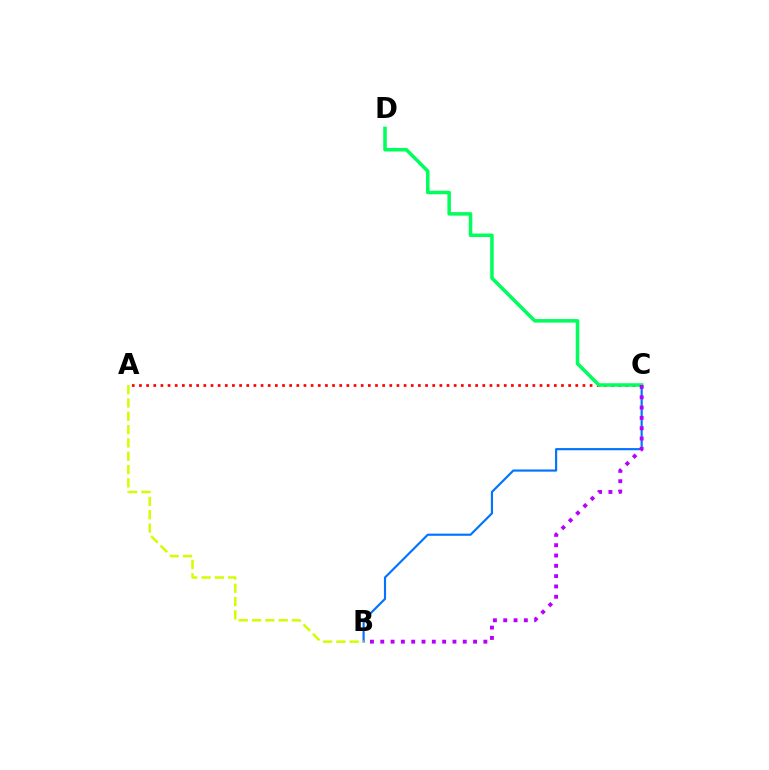{('B', 'C'): [{'color': '#0074ff', 'line_style': 'solid', 'thickness': 1.55}, {'color': '#b900ff', 'line_style': 'dotted', 'thickness': 2.8}], ('A', 'C'): [{'color': '#ff0000', 'line_style': 'dotted', 'thickness': 1.94}], ('C', 'D'): [{'color': '#00ff5c', 'line_style': 'solid', 'thickness': 2.53}], ('A', 'B'): [{'color': '#d1ff00', 'line_style': 'dashed', 'thickness': 1.81}]}